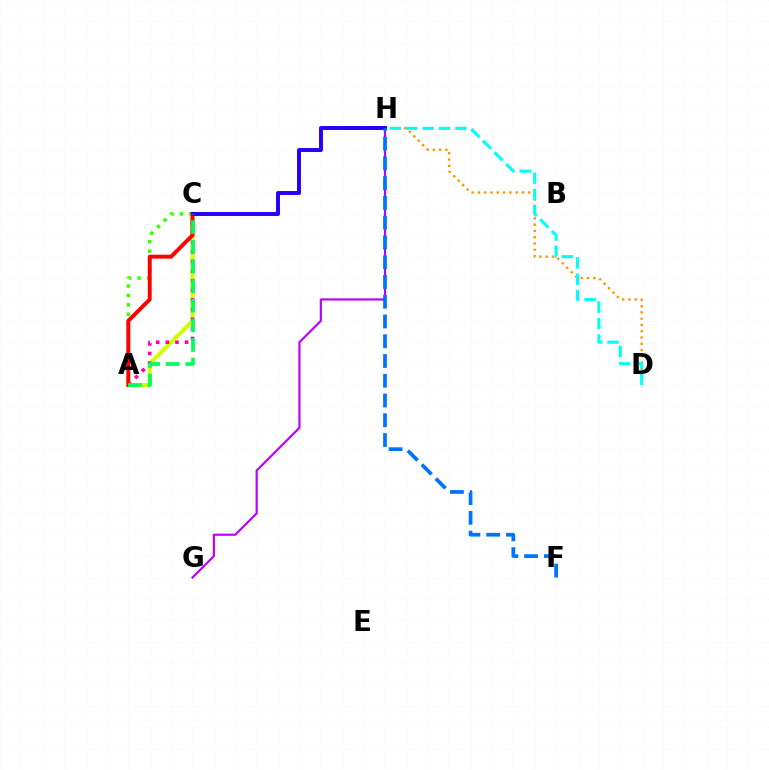{('A', 'C'): [{'color': '#d1ff00', 'line_style': 'solid', 'thickness': 2.92}, {'color': '#ff00ac', 'line_style': 'dotted', 'thickness': 2.62}, {'color': '#3dff00', 'line_style': 'dotted', 'thickness': 2.55}, {'color': '#ff0000', 'line_style': 'solid', 'thickness': 2.83}, {'color': '#00ff5c', 'line_style': 'dashed', 'thickness': 2.67}], ('D', 'H'): [{'color': '#ff9400', 'line_style': 'dotted', 'thickness': 1.71}, {'color': '#00fff6', 'line_style': 'dashed', 'thickness': 2.23}], ('G', 'H'): [{'color': '#b900ff', 'line_style': 'solid', 'thickness': 1.56}], ('C', 'H'): [{'color': '#2500ff', 'line_style': 'solid', 'thickness': 2.83}], ('F', 'H'): [{'color': '#0074ff', 'line_style': 'dashed', 'thickness': 2.68}]}